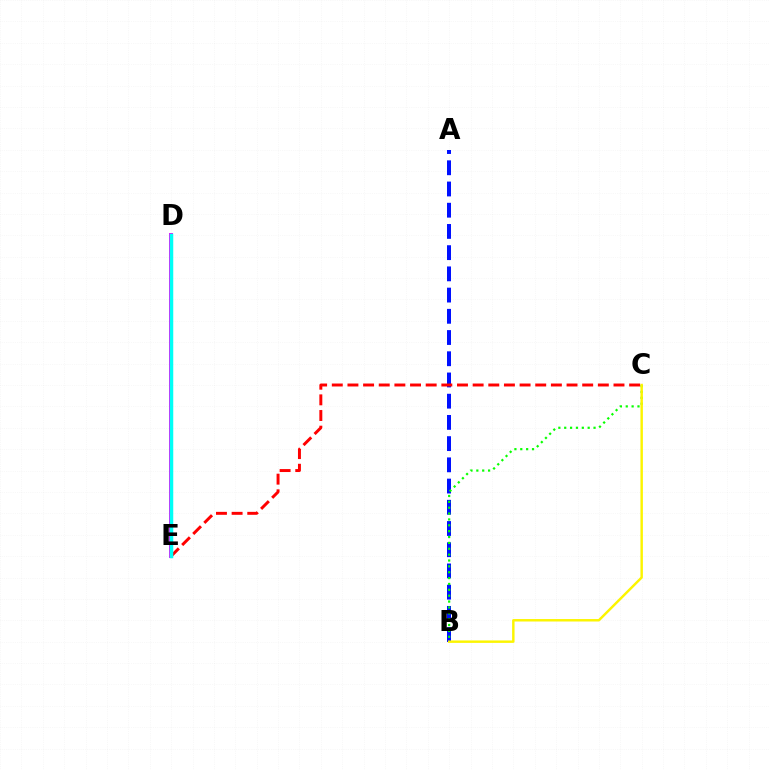{('A', 'B'): [{'color': '#0010ff', 'line_style': 'dashed', 'thickness': 2.88}], ('B', 'C'): [{'color': '#08ff00', 'line_style': 'dotted', 'thickness': 1.59}, {'color': '#fcf500', 'line_style': 'solid', 'thickness': 1.76}], ('D', 'E'): [{'color': '#ee00ff', 'line_style': 'solid', 'thickness': 2.84}, {'color': '#00fff6', 'line_style': 'solid', 'thickness': 2.52}], ('C', 'E'): [{'color': '#ff0000', 'line_style': 'dashed', 'thickness': 2.13}]}